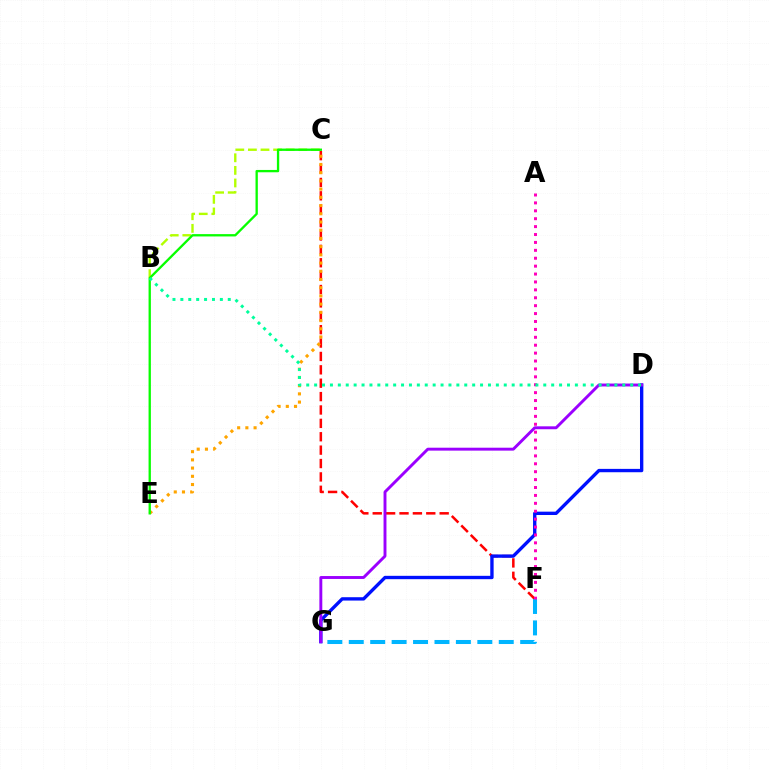{('C', 'F'): [{'color': '#ff0000', 'line_style': 'dashed', 'thickness': 1.82}], ('B', 'C'): [{'color': '#b3ff00', 'line_style': 'dashed', 'thickness': 1.71}], ('D', 'G'): [{'color': '#0010ff', 'line_style': 'solid', 'thickness': 2.41}, {'color': '#9b00ff', 'line_style': 'solid', 'thickness': 2.1}], ('F', 'G'): [{'color': '#00b5ff', 'line_style': 'dashed', 'thickness': 2.91}], ('C', 'E'): [{'color': '#ffa500', 'line_style': 'dotted', 'thickness': 2.23}, {'color': '#08ff00', 'line_style': 'solid', 'thickness': 1.67}], ('A', 'F'): [{'color': '#ff00bd', 'line_style': 'dotted', 'thickness': 2.15}], ('B', 'D'): [{'color': '#00ff9d', 'line_style': 'dotted', 'thickness': 2.15}]}